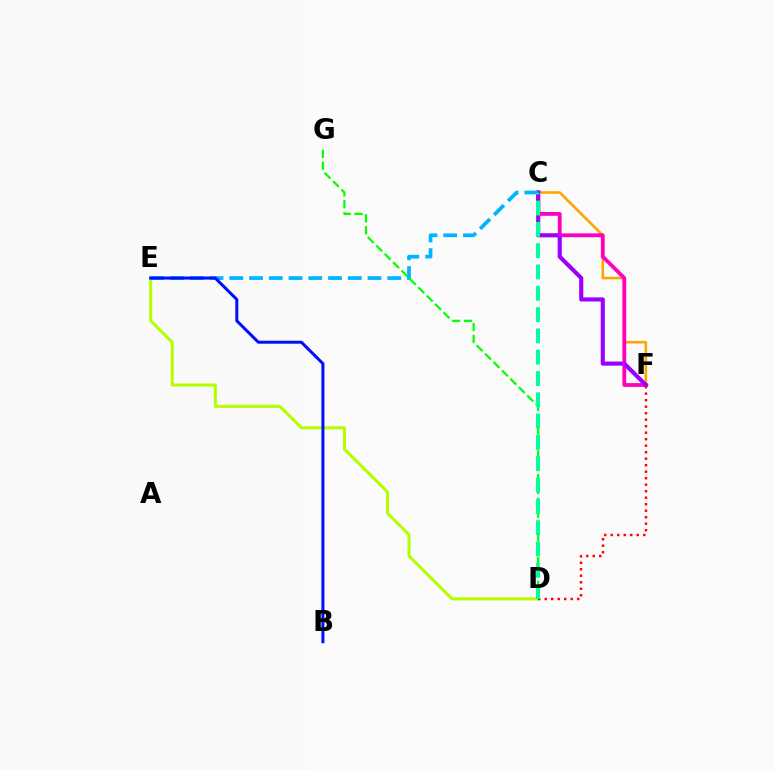{('C', 'F'): [{'color': '#ffa500', 'line_style': 'solid', 'thickness': 1.88}, {'color': '#ff00bd', 'line_style': 'solid', 'thickness': 2.75}, {'color': '#9b00ff', 'line_style': 'solid', 'thickness': 2.97}], ('D', 'E'): [{'color': '#b3ff00', 'line_style': 'solid', 'thickness': 2.18}], ('C', 'E'): [{'color': '#00b5ff', 'line_style': 'dashed', 'thickness': 2.68}], ('B', 'E'): [{'color': '#0010ff', 'line_style': 'solid', 'thickness': 2.18}], ('D', 'G'): [{'color': '#08ff00', 'line_style': 'dashed', 'thickness': 1.61}], ('D', 'F'): [{'color': '#ff0000', 'line_style': 'dotted', 'thickness': 1.77}], ('C', 'D'): [{'color': '#00ff9d', 'line_style': 'dashed', 'thickness': 2.89}]}